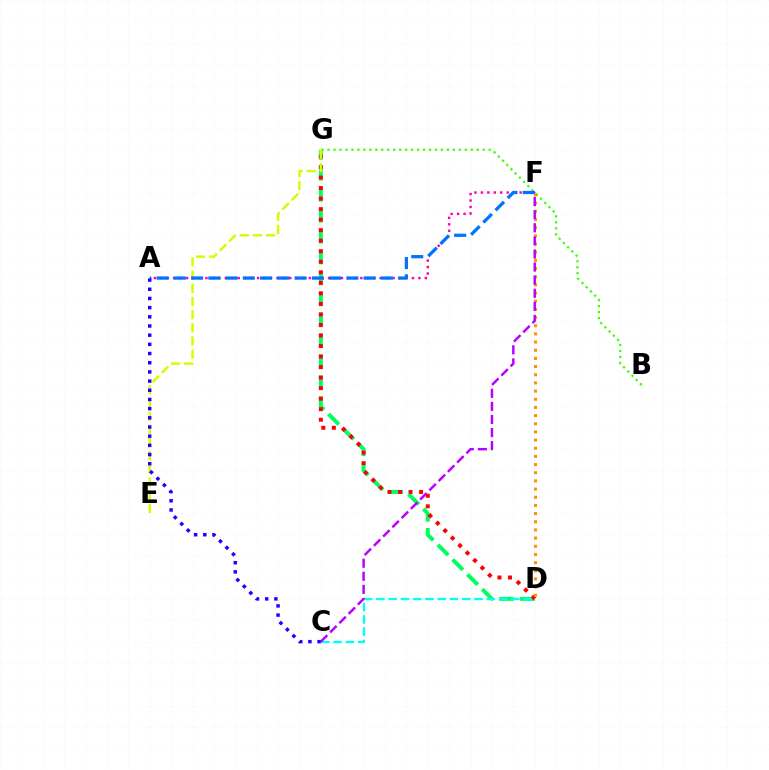{('D', 'G'): [{'color': '#00ff5c', 'line_style': 'dashed', 'thickness': 2.84}, {'color': '#ff0000', 'line_style': 'dotted', 'thickness': 2.86}], ('B', 'G'): [{'color': '#3dff00', 'line_style': 'dotted', 'thickness': 1.62}], ('E', 'G'): [{'color': '#d1ff00', 'line_style': 'dashed', 'thickness': 1.79}], ('D', 'F'): [{'color': '#ff9400', 'line_style': 'dotted', 'thickness': 2.22}], ('C', 'D'): [{'color': '#00fff6', 'line_style': 'dashed', 'thickness': 1.67}], ('A', 'F'): [{'color': '#ff00ac', 'line_style': 'dotted', 'thickness': 1.75}, {'color': '#0074ff', 'line_style': 'dashed', 'thickness': 2.34}], ('C', 'F'): [{'color': '#b900ff', 'line_style': 'dashed', 'thickness': 1.78}], ('A', 'C'): [{'color': '#2500ff', 'line_style': 'dotted', 'thickness': 2.49}]}